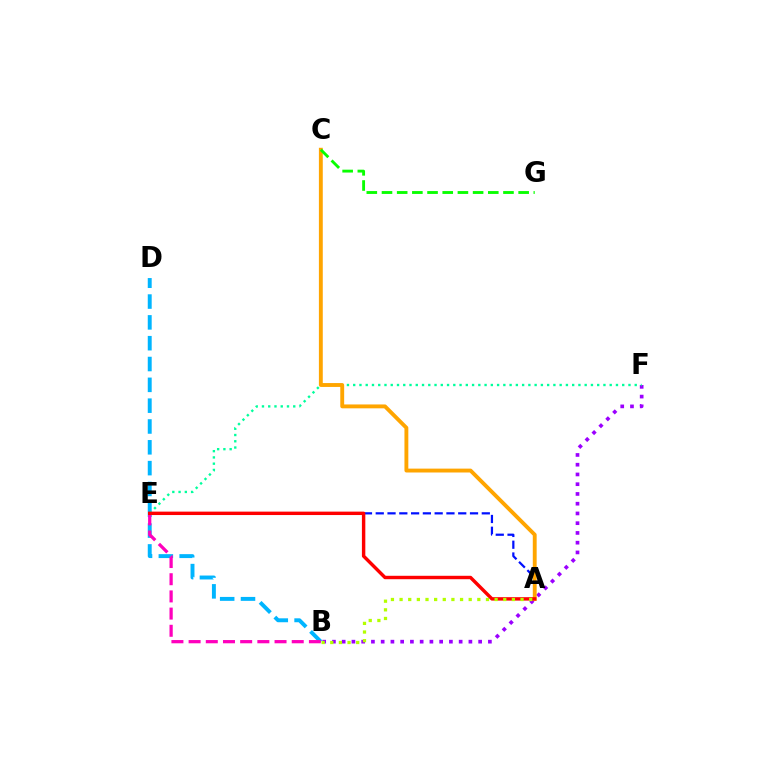{('B', 'F'): [{'color': '#9b00ff', 'line_style': 'dotted', 'thickness': 2.65}], ('B', 'D'): [{'color': '#00b5ff', 'line_style': 'dashed', 'thickness': 2.83}], ('E', 'F'): [{'color': '#00ff9d', 'line_style': 'dotted', 'thickness': 1.7}], ('A', 'E'): [{'color': '#0010ff', 'line_style': 'dashed', 'thickness': 1.6}, {'color': '#ff0000', 'line_style': 'solid', 'thickness': 2.46}], ('B', 'E'): [{'color': '#ff00bd', 'line_style': 'dashed', 'thickness': 2.33}], ('A', 'C'): [{'color': '#ffa500', 'line_style': 'solid', 'thickness': 2.79}], ('C', 'G'): [{'color': '#08ff00', 'line_style': 'dashed', 'thickness': 2.06}], ('A', 'B'): [{'color': '#b3ff00', 'line_style': 'dotted', 'thickness': 2.35}]}